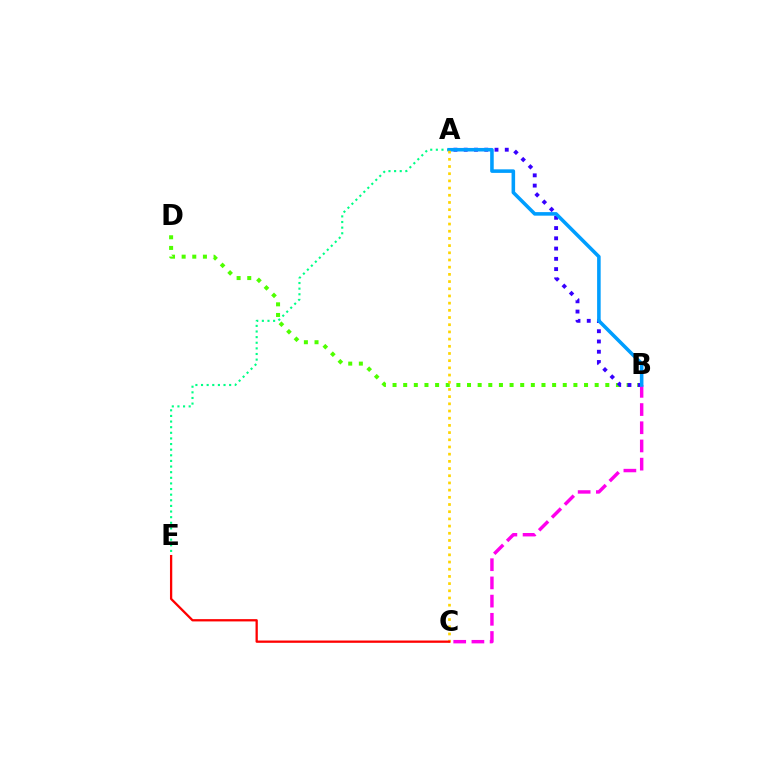{('A', 'E'): [{'color': '#00ff86', 'line_style': 'dotted', 'thickness': 1.53}], ('B', 'D'): [{'color': '#4fff00', 'line_style': 'dotted', 'thickness': 2.89}], ('A', 'B'): [{'color': '#3700ff', 'line_style': 'dotted', 'thickness': 2.79}, {'color': '#009eff', 'line_style': 'solid', 'thickness': 2.56}], ('B', 'C'): [{'color': '#ff00ed', 'line_style': 'dashed', 'thickness': 2.47}], ('A', 'C'): [{'color': '#ffd500', 'line_style': 'dotted', 'thickness': 1.95}], ('C', 'E'): [{'color': '#ff0000', 'line_style': 'solid', 'thickness': 1.65}]}